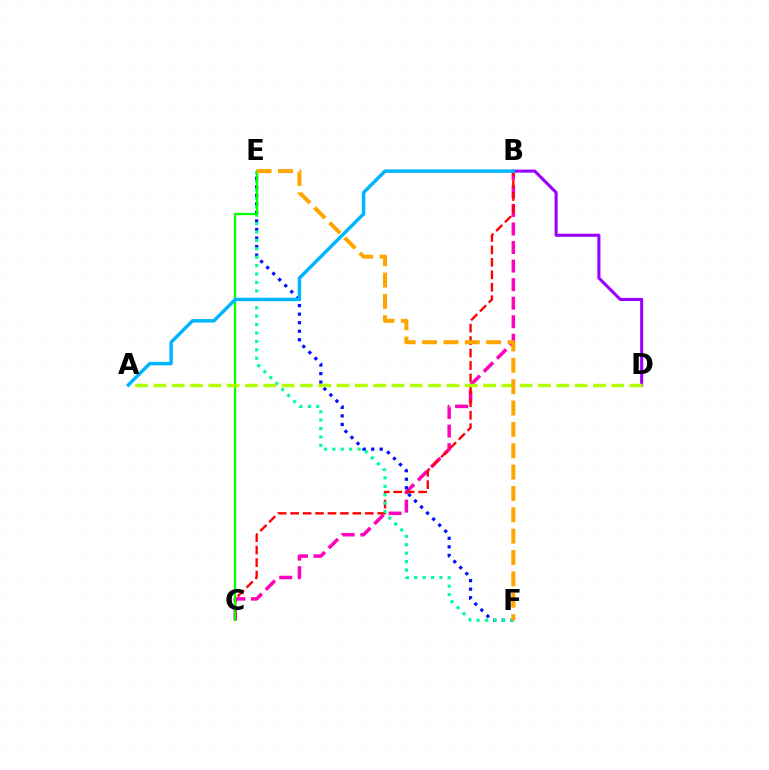{('B', 'C'): [{'color': '#ff00bd', 'line_style': 'dashed', 'thickness': 2.52}, {'color': '#ff0000', 'line_style': 'dashed', 'thickness': 1.69}], ('B', 'D'): [{'color': '#9b00ff', 'line_style': 'solid', 'thickness': 2.21}], ('E', 'F'): [{'color': '#0010ff', 'line_style': 'dotted', 'thickness': 2.32}, {'color': '#00ff9d', 'line_style': 'dotted', 'thickness': 2.29}, {'color': '#ffa500', 'line_style': 'dashed', 'thickness': 2.9}], ('C', 'E'): [{'color': '#08ff00', 'line_style': 'solid', 'thickness': 1.63}], ('A', 'D'): [{'color': '#b3ff00', 'line_style': 'dashed', 'thickness': 2.49}], ('A', 'B'): [{'color': '#00b5ff', 'line_style': 'solid', 'thickness': 2.48}]}